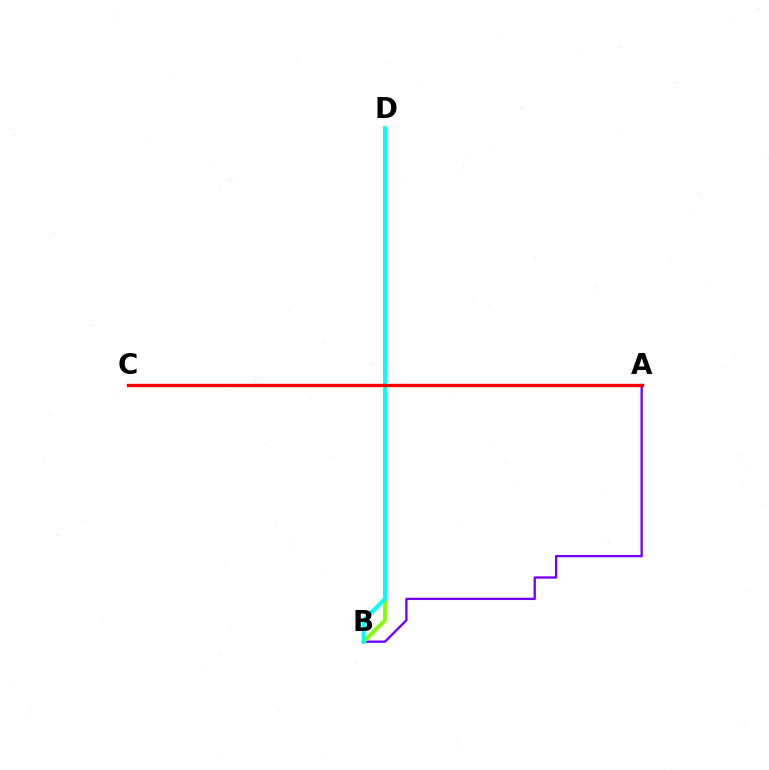{('A', 'B'): [{'color': '#7200ff', 'line_style': 'solid', 'thickness': 1.67}], ('B', 'D'): [{'color': '#84ff00', 'line_style': 'solid', 'thickness': 2.77}, {'color': '#00fff6', 'line_style': 'solid', 'thickness': 2.91}], ('A', 'C'): [{'color': '#ff0000', 'line_style': 'solid', 'thickness': 2.42}]}